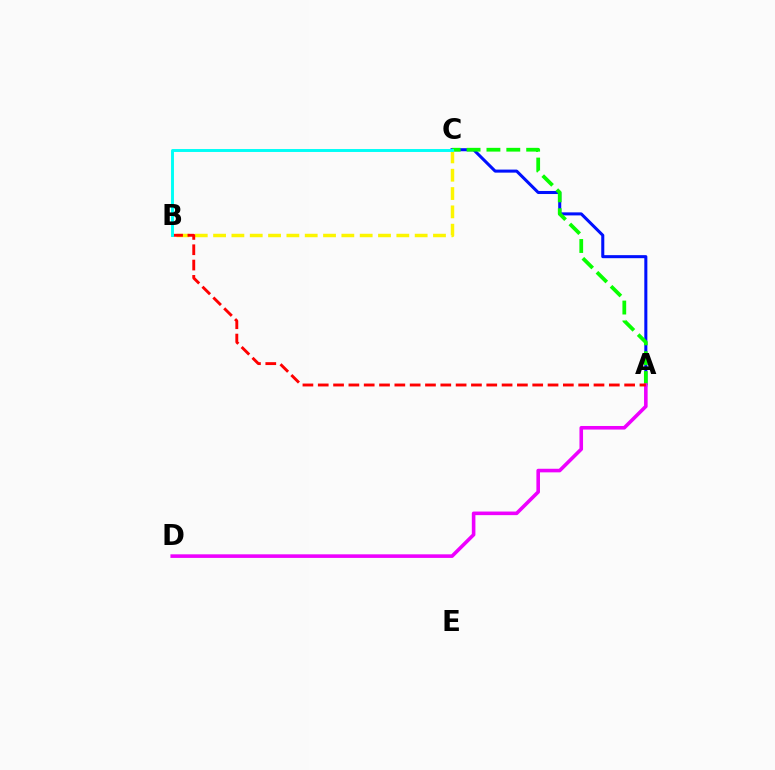{('A', 'C'): [{'color': '#0010ff', 'line_style': 'solid', 'thickness': 2.19}, {'color': '#08ff00', 'line_style': 'dashed', 'thickness': 2.7}], ('A', 'D'): [{'color': '#ee00ff', 'line_style': 'solid', 'thickness': 2.58}], ('B', 'C'): [{'color': '#fcf500', 'line_style': 'dashed', 'thickness': 2.49}, {'color': '#00fff6', 'line_style': 'solid', 'thickness': 2.11}], ('A', 'B'): [{'color': '#ff0000', 'line_style': 'dashed', 'thickness': 2.08}]}